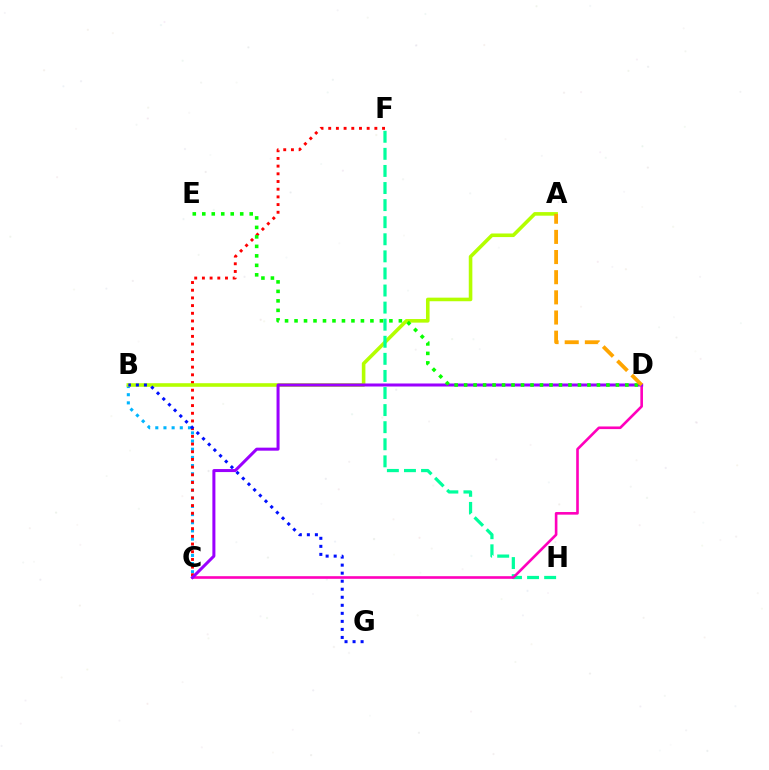{('B', 'C'): [{'color': '#00b5ff', 'line_style': 'dotted', 'thickness': 2.22}], ('C', 'F'): [{'color': '#ff0000', 'line_style': 'dotted', 'thickness': 2.09}], ('A', 'B'): [{'color': '#b3ff00', 'line_style': 'solid', 'thickness': 2.58}], ('F', 'H'): [{'color': '#00ff9d', 'line_style': 'dashed', 'thickness': 2.32}], ('C', 'D'): [{'color': '#ff00bd', 'line_style': 'solid', 'thickness': 1.89}, {'color': '#9b00ff', 'line_style': 'solid', 'thickness': 2.18}], ('B', 'G'): [{'color': '#0010ff', 'line_style': 'dotted', 'thickness': 2.18}], ('D', 'E'): [{'color': '#08ff00', 'line_style': 'dotted', 'thickness': 2.58}], ('A', 'D'): [{'color': '#ffa500', 'line_style': 'dashed', 'thickness': 2.74}]}